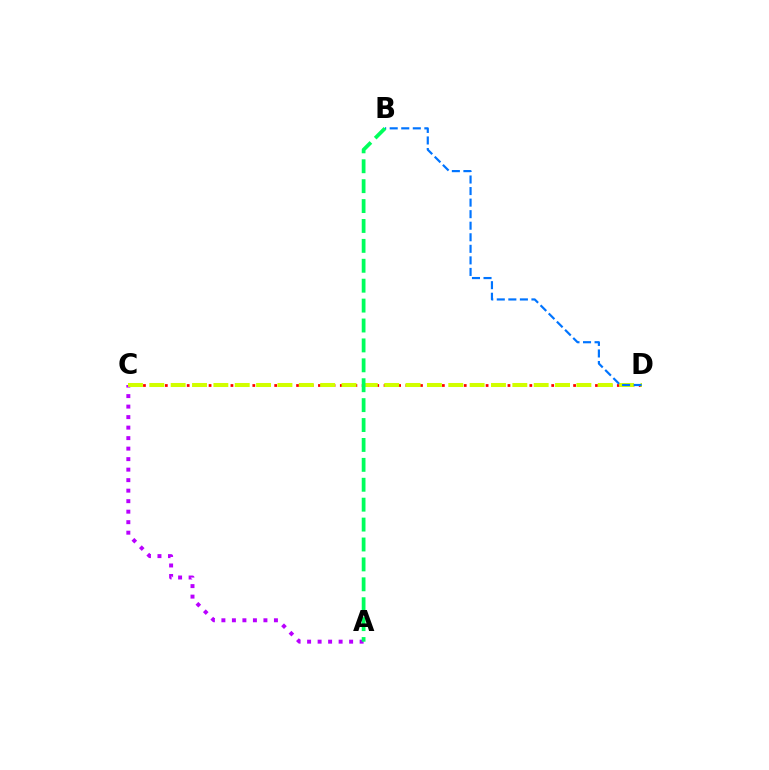{('C', 'D'): [{'color': '#ff0000', 'line_style': 'dotted', 'thickness': 1.98}, {'color': '#d1ff00', 'line_style': 'dashed', 'thickness': 2.9}], ('A', 'C'): [{'color': '#b900ff', 'line_style': 'dotted', 'thickness': 2.85}], ('B', 'D'): [{'color': '#0074ff', 'line_style': 'dashed', 'thickness': 1.57}], ('A', 'B'): [{'color': '#00ff5c', 'line_style': 'dashed', 'thickness': 2.7}]}